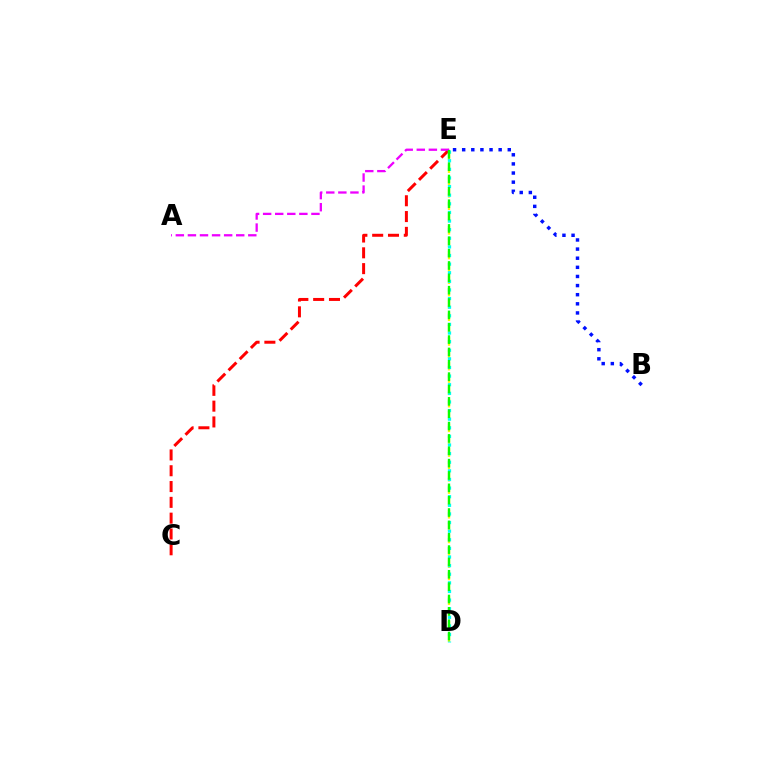{('D', 'E'): [{'color': '#fcf500', 'line_style': 'dashed', 'thickness': 1.68}, {'color': '#00fff6', 'line_style': 'dotted', 'thickness': 2.34}, {'color': '#08ff00', 'line_style': 'dashed', 'thickness': 1.68}], ('C', 'E'): [{'color': '#ff0000', 'line_style': 'dashed', 'thickness': 2.15}], ('A', 'E'): [{'color': '#ee00ff', 'line_style': 'dashed', 'thickness': 1.64}], ('B', 'E'): [{'color': '#0010ff', 'line_style': 'dotted', 'thickness': 2.48}]}